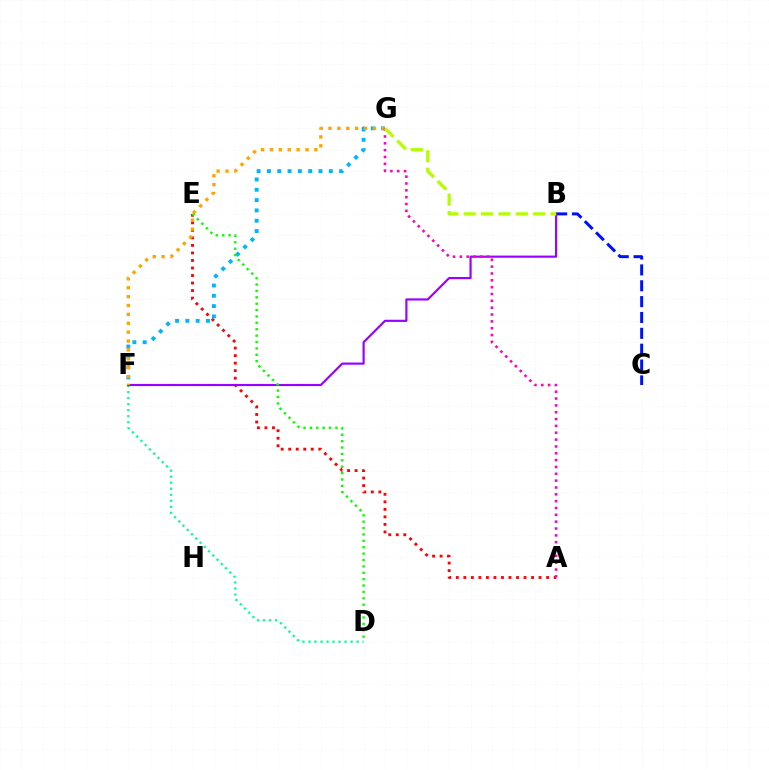{('A', 'E'): [{'color': '#ff0000', 'line_style': 'dotted', 'thickness': 2.04}], ('F', 'G'): [{'color': '#00b5ff', 'line_style': 'dotted', 'thickness': 2.8}, {'color': '#ffa500', 'line_style': 'dotted', 'thickness': 2.41}], ('D', 'F'): [{'color': '#00ff9d', 'line_style': 'dotted', 'thickness': 1.63}], ('B', 'C'): [{'color': '#0010ff', 'line_style': 'dashed', 'thickness': 2.15}], ('B', 'F'): [{'color': '#9b00ff', 'line_style': 'solid', 'thickness': 1.56}], ('A', 'G'): [{'color': '#ff00bd', 'line_style': 'dotted', 'thickness': 1.86}], ('D', 'E'): [{'color': '#08ff00', 'line_style': 'dotted', 'thickness': 1.73}], ('B', 'G'): [{'color': '#b3ff00', 'line_style': 'dashed', 'thickness': 2.36}]}